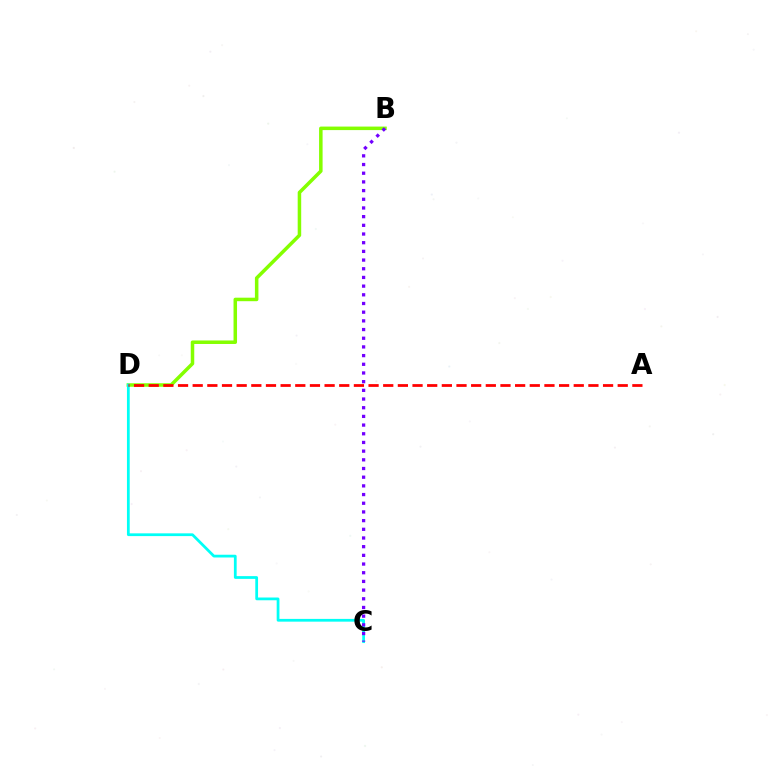{('B', 'D'): [{'color': '#84ff00', 'line_style': 'solid', 'thickness': 2.53}], ('C', 'D'): [{'color': '#00fff6', 'line_style': 'solid', 'thickness': 1.99}], ('A', 'D'): [{'color': '#ff0000', 'line_style': 'dashed', 'thickness': 1.99}], ('B', 'C'): [{'color': '#7200ff', 'line_style': 'dotted', 'thickness': 2.36}]}